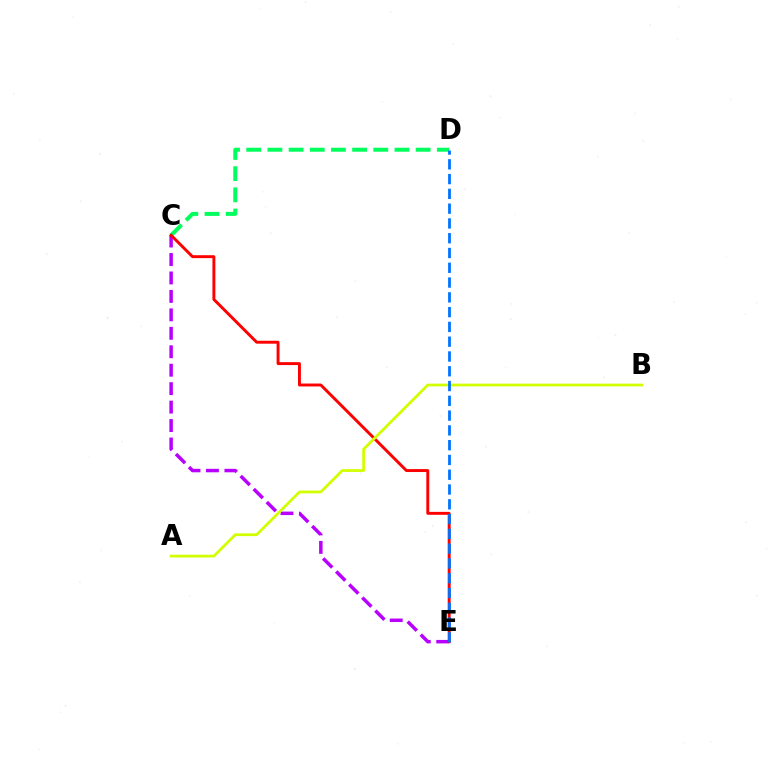{('C', 'E'): [{'color': '#b900ff', 'line_style': 'dashed', 'thickness': 2.51}, {'color': '#ff0000', 'line_style': 'solid', 'thickness': 2.11}], ('C', 'D'): [{'color': '#00ff5c', 'line_style': 'dashed', 'thickness': 2.88}], ('A', 'B'): [{'color': '#d1ff00', 'line_style': 'solid', 'thickness': 1.98}], ('D', 'E'): [{'color': '#0074ff', 'line_style': 'dashed', 'thickness': 2.01}]}